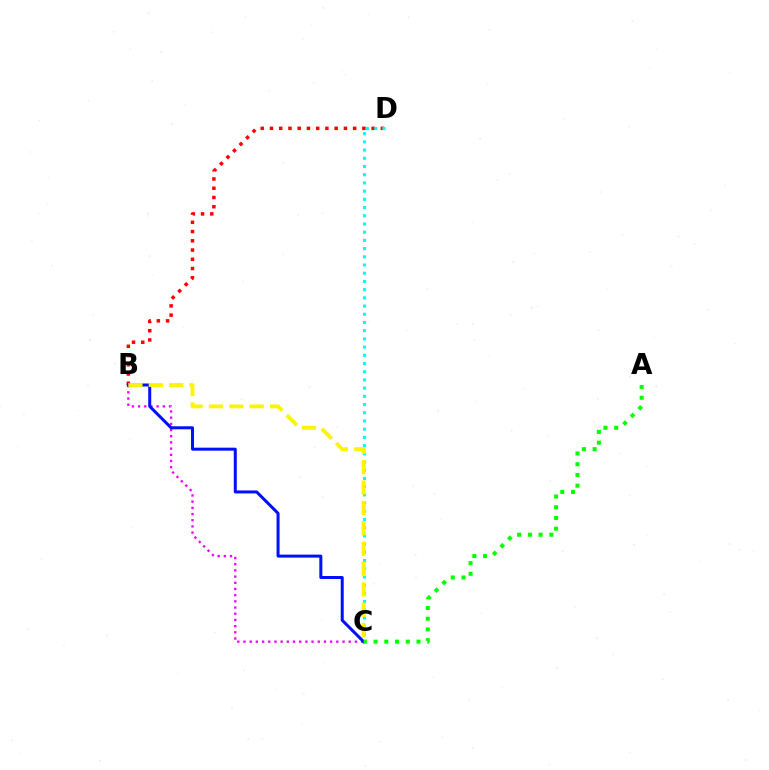{('B', 'D'): [{'color': '#ff0000', 'line_style': 'dotted', 'thickness': 2.51}], ('C', 'D'): [{'color': '#00fff6', 'line_style': 'dotted', 'thickness': 2.23}], ('B', 'C'): [{'color': '#ee00ff', 'line_style': 'dotted', 'thickness': 1.68}, {'color': '#0010ff', 'line_style': 'solid', 'thickness': 2.17}, {'color': '#fcf500', 'line_style': 'dashed', 'thickness': 2.77}], ('A', 'C'): [{'color': '#08ff00', 'line_style': 'dotted', 'thickness': 2.92}]}